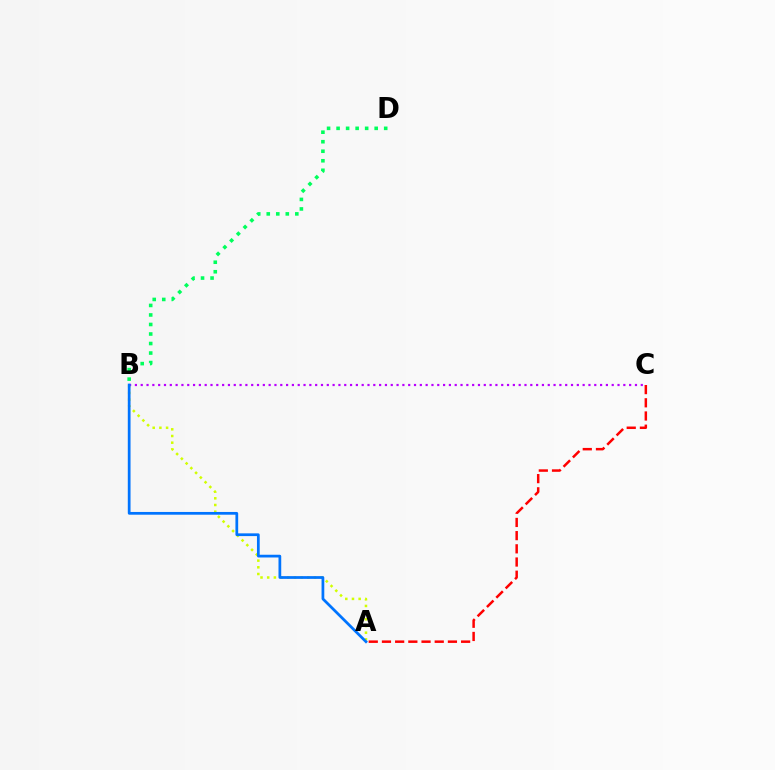{('A', 'C'): [{'color': '#ff0000', 'line_style': 'dashed', 'thickness': 1.79}], ('A', 'B'): [{'color': '#d1ff00', 'line_style': 'dotted', 'thickness': 1.82}, {'color': '#0074ff', 'line_style': 'solid', 'thickness': 1.97}], ('B', 'D'): [{'color': '#00ff5c', 'line_style': 'dotted', 'thickness': 2.59}], ('B', 'C'): [{'color': '#b900ff', 'line_style': 'dotted', 'thickness': 1.58}]}